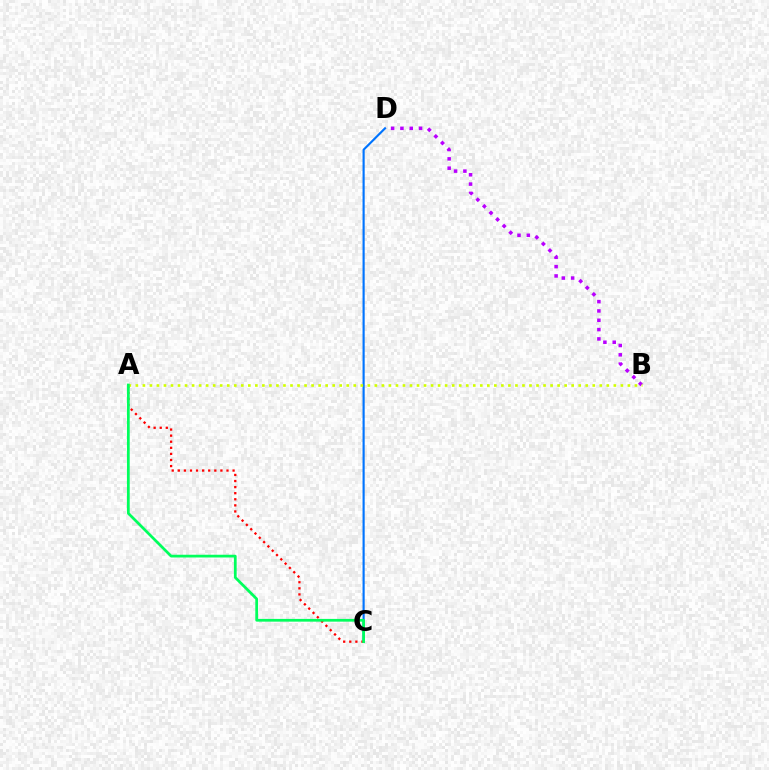{('C', 'D'): [{'color': '#0074ff', 'line_style': 'solid', 'thickness': 1.54}], ('A', 'C'): [{'color': '#ff0000', 'line_style': 'dotted', 'thickness': 1.65}, {'color': '#00ff5c', 'line_style': 'solid', 'thickness': 1.97}], ('B', 'D'): [{'color': '#b900ff', 'line_style': 'dotted', 'thickness': 2.53}], ('A', 'B'): [{'color': '#d1ff00', 'line_style': 'dotted', 'thickness': 1.91}]}